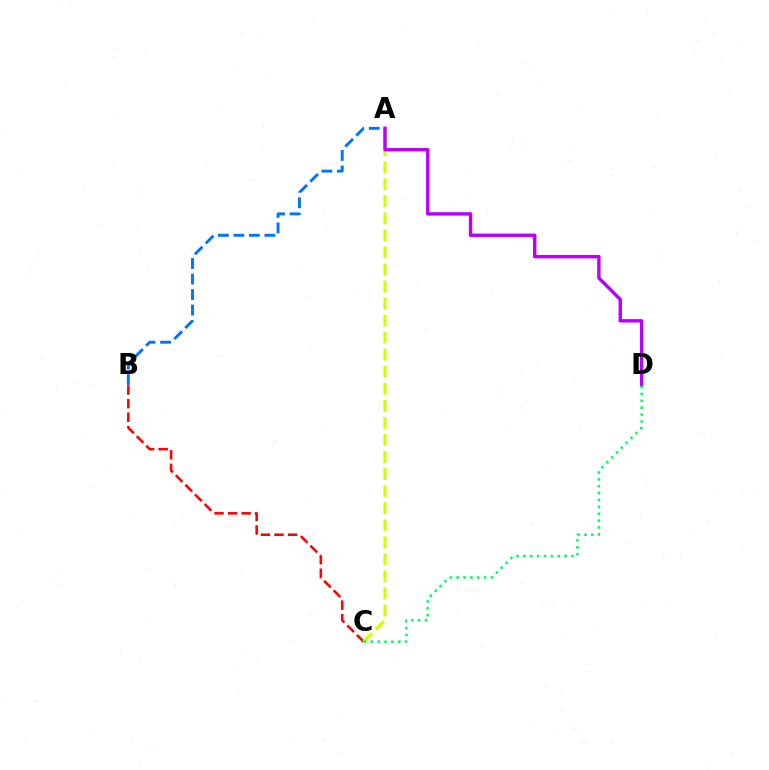{('A', 'B'): [{'color': '#0074ff', 'line_style': 'dashed', 'thickness': 2.11}], ('B', 'C'): [{'color': '#ff0000', 'line_style': 'dashed', 'thickness': 1.84}], ('A', 'C'): [{'color': '#d1ff00', 'line_style': 'dashed', 'thickness': 2.32}], ('A', 'D'): [{'color': '#b900ff', 'line_style': 'solid', 'thickness': 2.46}], ('C', 'D'): [{'color': '#00ff5c', 'line_style': 'dotted', 'thickness': 1.87}]}